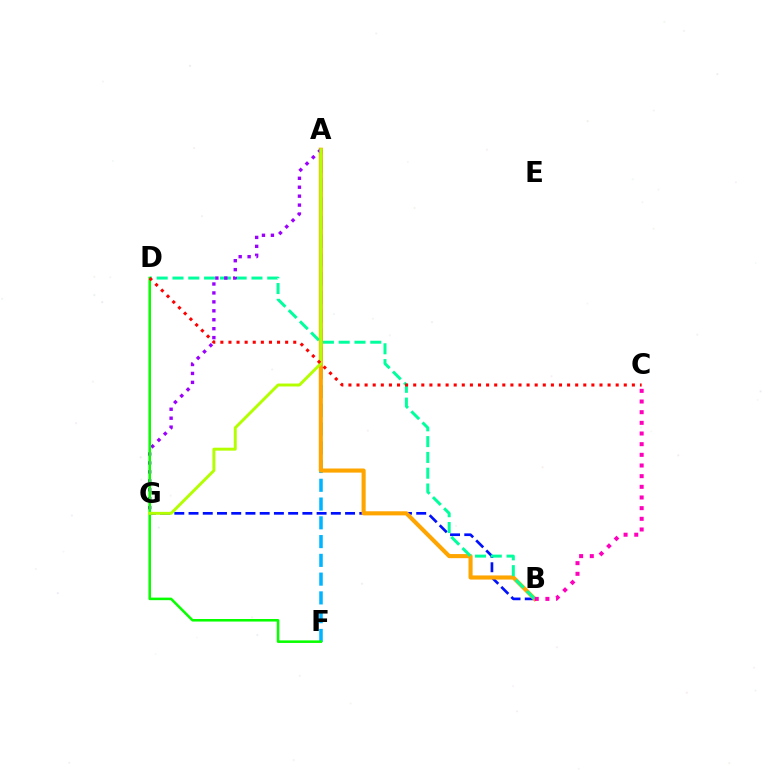{('B', 'G'): [{'color': '#0010ff', 'line_style': 'dashed', 'thickness': 1.93}], ('A', 'F'): [{'color': '#00b5ff', 'line_style': 'dashed', 'thickness': 2.55}], ('A', 'B'): [{'color': '#ffa500', 'line_style': 'solid', 'thickness': 2.96}], ('B', 'D'): [{'color': '#00ff9d', 'line_style': 'dashed', 'thickness': 2.15}], ('A', 'G'): [{'color': '#9b00ff', 'line_style': 'dotted', 'thickness': 2.43}, {'color': '#b3ff00', 'line_style': 'solid', 'thickness': 2.11}], ('D', 'F'): [{'color': '#08ff00', 'line_style': 'solid', 'thickness': 1.84}], ('C', 'D'): [{'color': '#ff0000', 'line_style': 'dotted', 'thickness': 2.2}], ('B', 'C'): [{'color': '#ff00bd', 'line_style': 'dotted', 'thickness': 2.9}]}